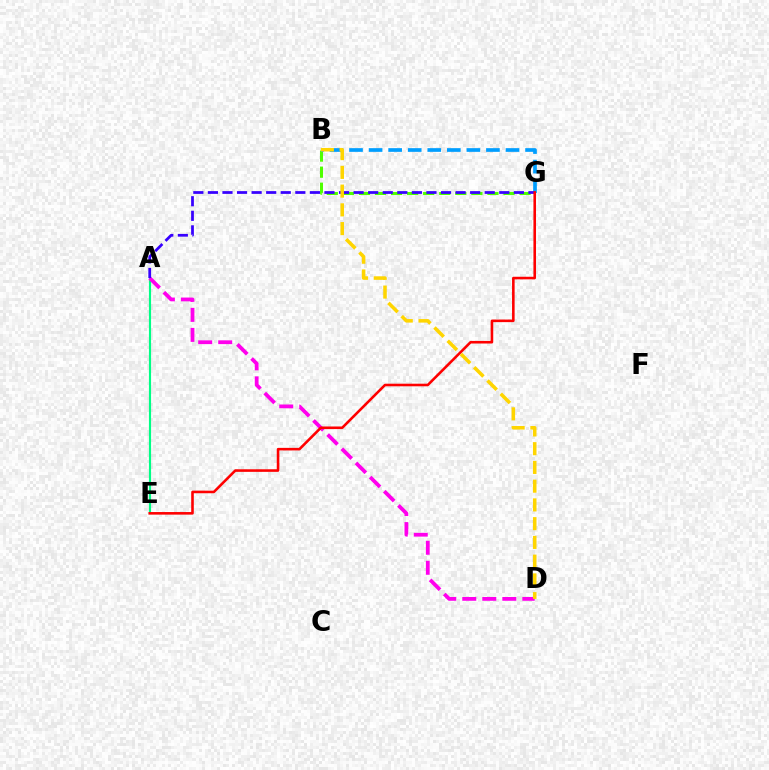{('A', 'E'): [{'color': '#00ff86', 'line_style': 'solid', 'thickness': 1.55}], ('A', 'D'): [{'color': '#ff00ed', 'line_style': 'dashed', 'thickness': 2.72}], ('B', 'G'): [{'color': '#4fff00', 'line_style': 'dashed', 'thickness': 2.18}, {'color': '#009eff', 'line_style': 'dashed', 'thickness': 2.66}], ('A', 'G'): [{'color': '#3700ff', 'line_style': 'dashed', 'thickness': 1.98}], ('E', 'G'): [{'color': '#ff0000', 'line_style': 'solid', 'thickness': 1.86}], ('B', 'D'): [{'color': '#ffd500', 'line_style': 'dashed', 'thickness': 2.55}]}